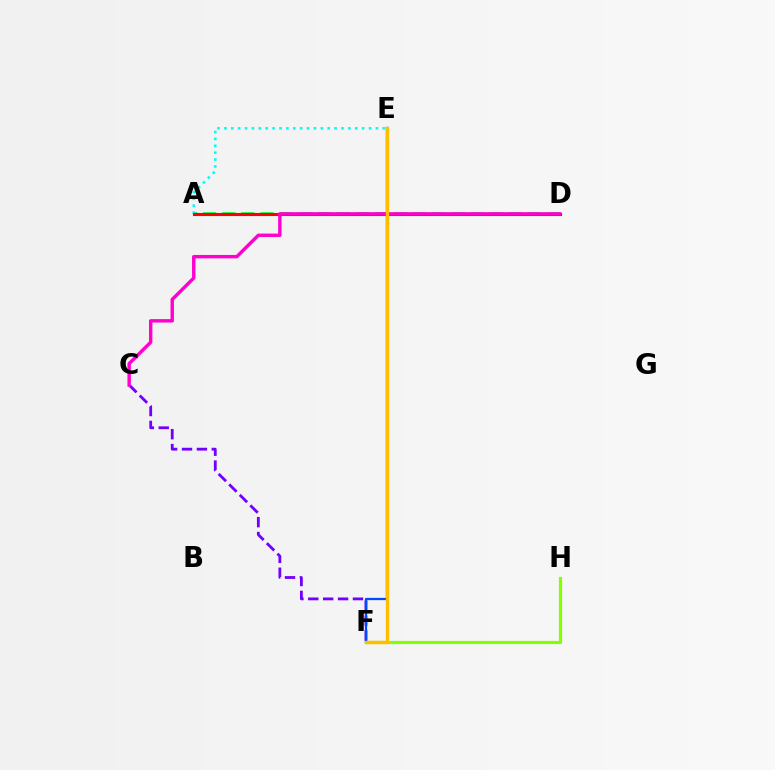{('F', 'H'): [{'color': '#84ff00', 'line_style': 'solid', 'thickness': 2.29}], ('A', 'D'): [{'color': '#00ff39', 'line_style': 'dashed', 'thickness': 2.59}, {'color': '#ff0000', 'line_style': 'solid', 'thickness': 2.23}], ('C', 'F'): [{'color': '#7200ff', 'line_style': 'dashed', 'thickness': 2.02}], ('A', 'E'): [{'color': '#00fff6', 'line_style': 'dotted', 'thickness': 1.87}], ('C', 'D'): [{'color': '#ff00cf', 'line_style': 'solid', 'thickness': 2.46}], ('E', 'F'): [{'color': '#004bff', 'line_style': 'solid', 'thickness': 1.63}, {'color': '#ffbd00', 'line_style': 'solid', 'thickness': 2.44}]}